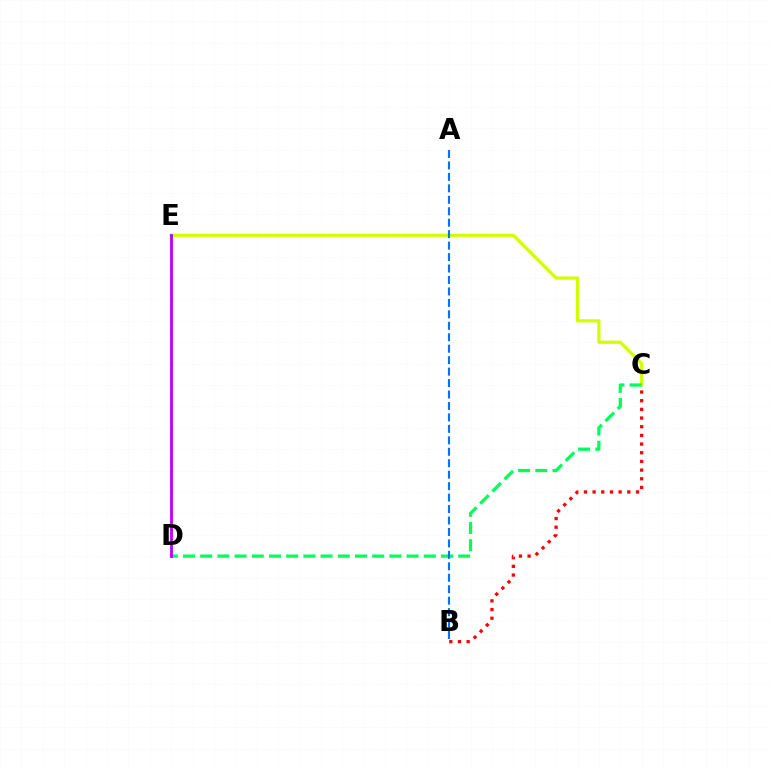{('C', 'E'): [{'color': '#d1ff00', 'line_style': 'solid', 'thickness': 2.32}], ('B', 'C'): [{'color': '#ff0000', 'line_style': 'dotted', 'thickness': 2.36}], ('C', 'D'): [{'color': '#00ff5c', 'line_style': 'dashed', 'thickness': 2.34}], ('D', 'E'): [{'color': '#b900ff', 'line_style': 'solid', 'thickness': 2.02}], ('A', 'B'): [{'color': '#0074ff', 'line_style': 'dashed', 'thickness': 1.56}]}